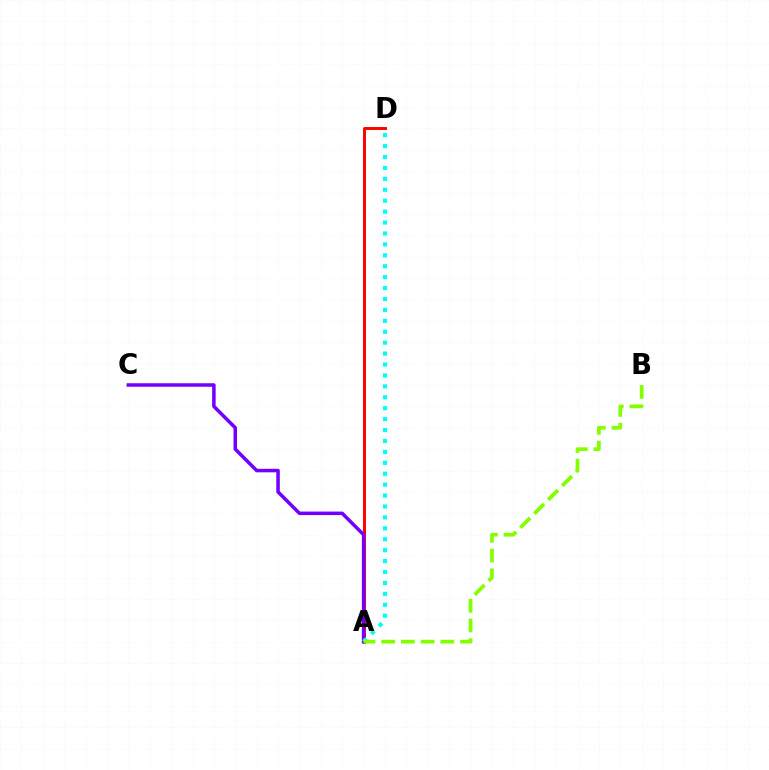{('A', 'D'): [{'color': '#ff0000', 'line_style': 'solid', 'thickness': 2.12}, {'color': '#00fff6', 'line_style': 'dotted', 'thickness': 2.97}], ('A', 'C'): [{'color': '#7200ff', 'line_style': 'solid', 'thickness': 2.53}], ('A', 'B'): [{'color': '#84ff00', 'line_style': 'dashed', 'thickness': 2.68}]}